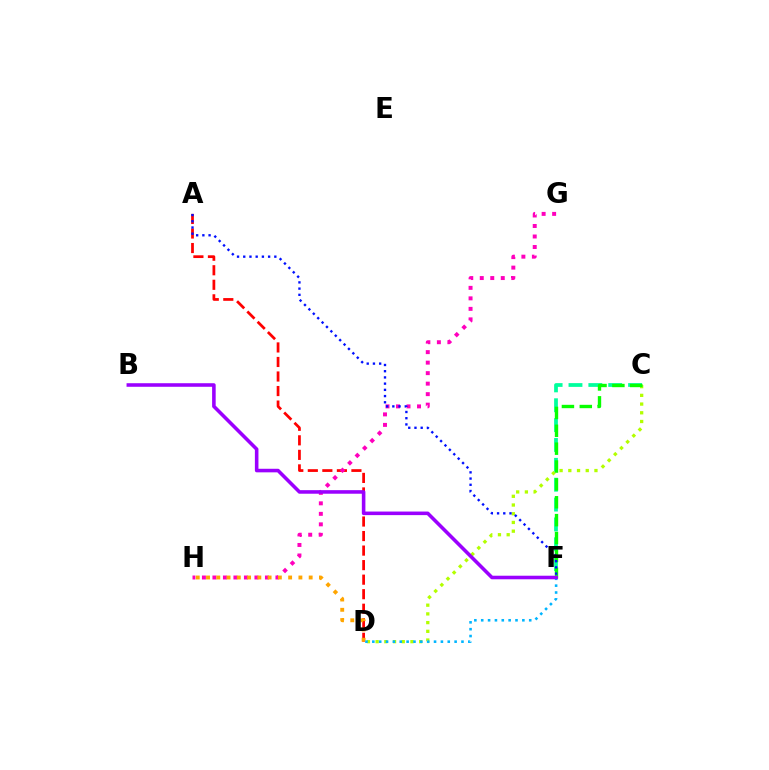{('A', 'D'): [{'color': '#ff0000', 'line_style': 'dashed', 'thickness': 1.97}], ('G', 'H'): [{'color': '#ff00bd', 'line_style': 'dotted', 'thickness': 2.85}], ('C', 'F'): [{'color': '#00ff9d', 'line_style': 'dashed', 'thickness': 2.7}, {'color': '#08ff00', 'line_style': 'dashed', 'thickness': 2.43}], ('C', 'D'): [{'color': '#b3ff00', 'line_style': 'dotted', 'thickness': 2.37}], ('D', 'H'): [{'color': '#ffa500', 'line_style': 'dotted', 'thickness': 2.79}], ('D', 'F'): [{'color': '#00b5ff', 'line_style': 'dotted', 'thickness': 1.86}], ('B', 'F'): [{'color': '#9b00ff', 'line_style': 'solid', 'thickness': 2.57}], ('A', 'F'): [{'color': '#0010ff', 'line_style': 'dotted', 'thickness': 1.69}]}